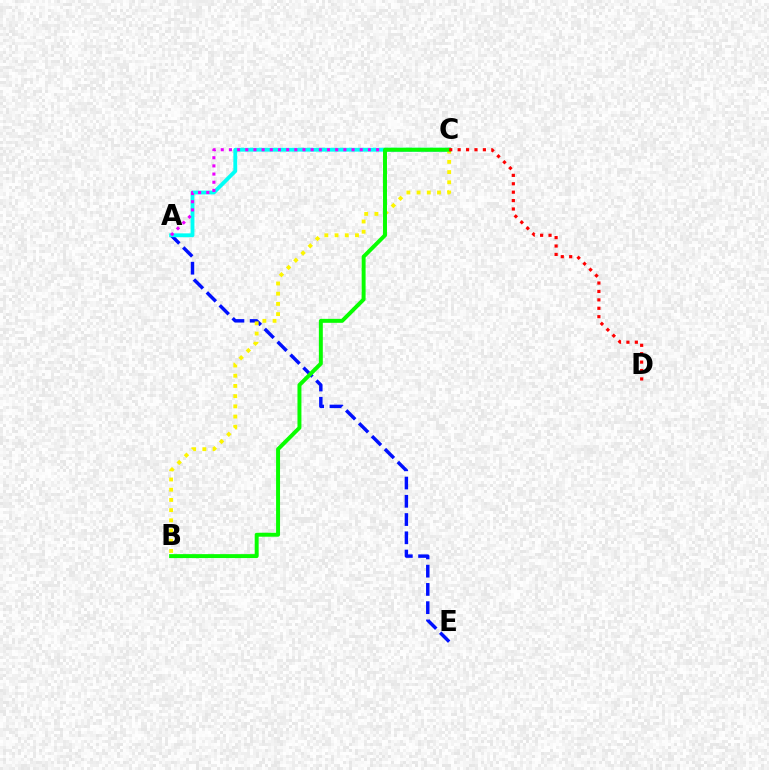{('A', 'E'): [{'color': '#0010ff', 'line_style': 'dashed', 'thickness': 2.48}], ('A', 'C'): [{'color': '#00fff6', 'line_style': 'solid', 'thickness': 2.76}, {'color': '#ee00ff', 'line_style': 'dotted', 'thickness': 2.22}], ('B', 'C'): [{'color': '#fcf500', 'line_style': 'dotted', 'thickness': 2.77}, {'color': '#08ff00', 'line_style': 'solid', 'thickness': 2.84}], ('C', 'D'): [{'color': '#ff0000', 'line_style': 'dotted', 'thickness': 2.28}]}